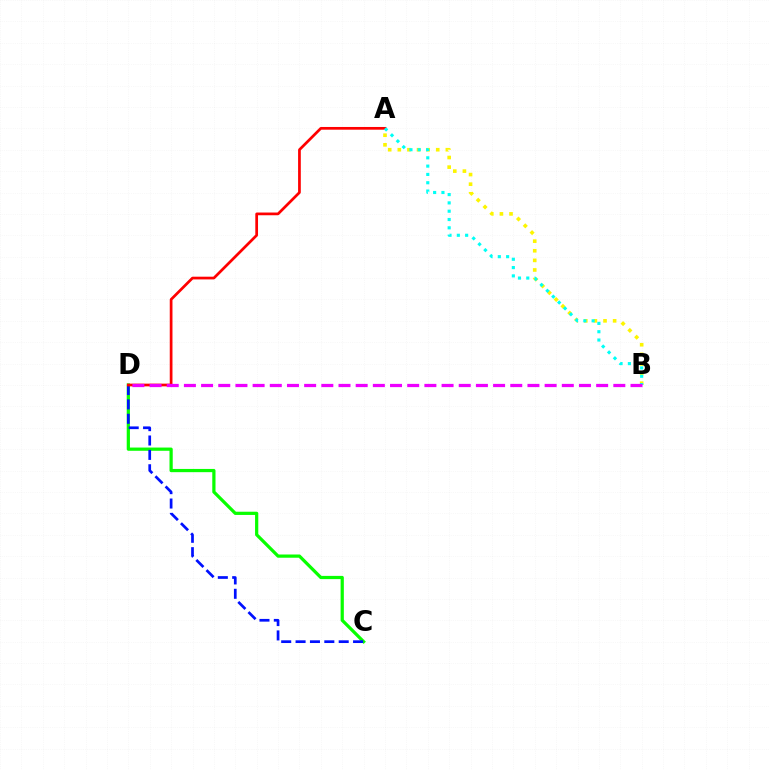{('C', 'D'): [{'color': '#08ff00', 'line_style': 'solid', 'thickness': 2.32}, {'color': '#0010ff', 'line_style': 'dashed', 'thickness': 1.95}], ('A', 'B'): [{'color': '#fcf500', 'line_style': 'dotted', 'thickness': 2.61}, {'color': '#00fff6', 'line_style': 'dotted', 'thickness': 2.26}], ('A', 'D'): [{'color': '#ff0000', 'line_style': 'solid', 'thickness': 1.96}], ('B', 'D'): [{'color': '#ee00ff', 'line_style': 'dashed', 'thickness': 2.33}]}